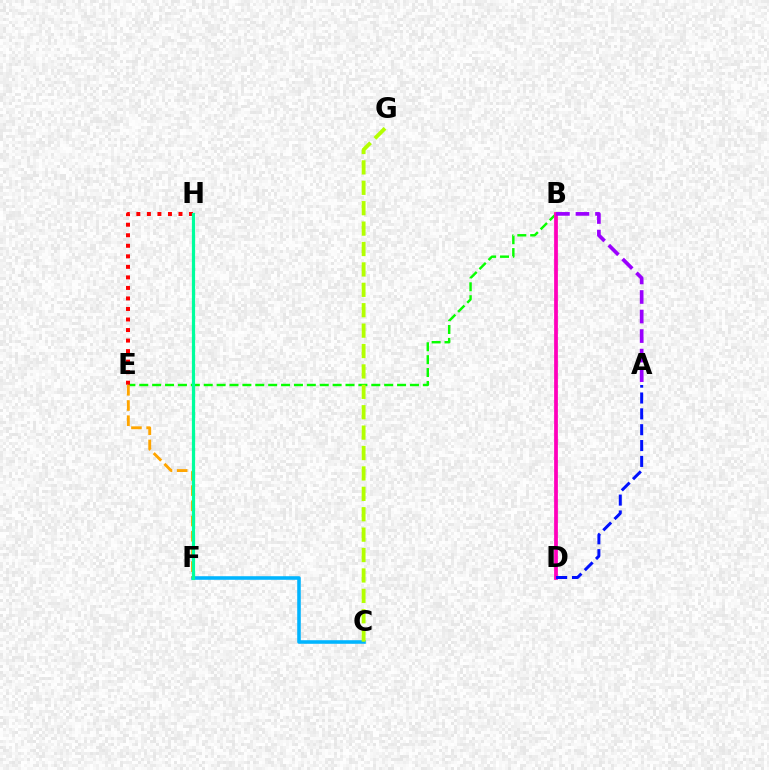{('B', 'E'): [{'color': '#08ff00', 'line_style': 'dashed', 'thickness': 1.75}], ('E', 'H'): [{'color': '#ff0000', 'line_style': 'dotted', 'thickness': 2.86}], ('B', 'D'): [{'color': '#ff00bd', 'line_style': 'solid', 'thickness': 2.71}], ('C', 'F'): [{'color': '#00b5ff', 'line_style': 'solid', 'thickness': 2.57}], ('A', 'D'): [{'color': '#0010ff', 'line_style': 'dashed', 'thickness': 2.15}], ('E', 'F'): [{'color': '#ffa500', 'line_style': 'dashed', 'thickness': 2.06}], ('C', 'G'): [{'color': '#b3ff00', 'line_style': 'dashed', 'thickness': 2.77}], ('F', 'H'): [{'color': '#00ff9d', 'line_style': 'solid', 'thickness': 2.32}], ('A', 'B'): [{'color': '#9b00ff', 'line_style': 'dashed', 'thickness': 2.65}]}